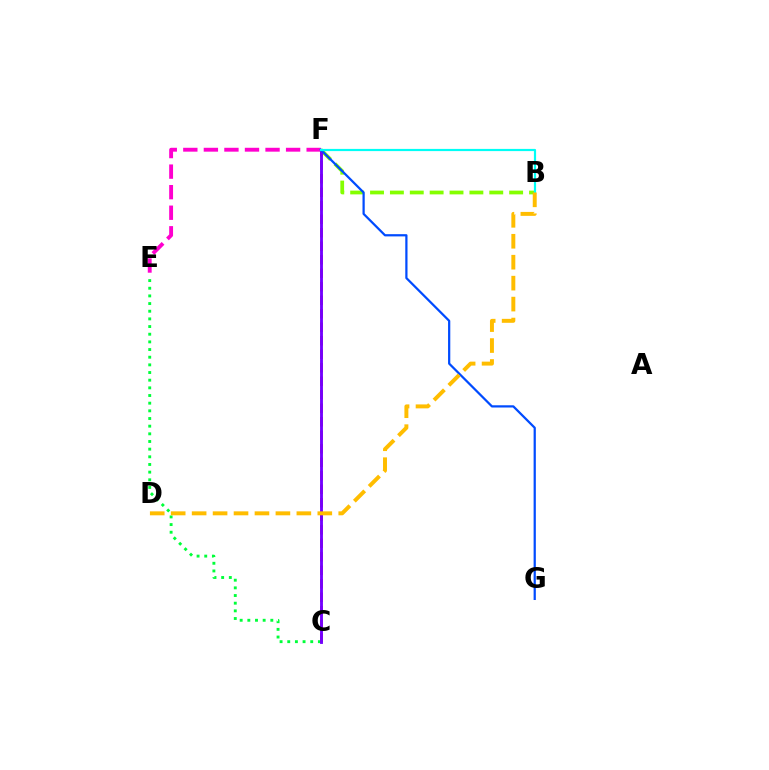{('B', 'F'): [{'color': '#84ff00', 'line_style': 'dashed', 'thickness': 2.7}, {'color': '#00fff6', 'line_style': 'solid', 'thickness': 1.58}], ('C', 'E'): [{'color': '#00ff39', 'line_style': 'dotted', 'thickness': 2.08}], ('C', 'F'): [{'color': '#ff0000', 'line_style': 'dashed', 'thickness': 1.83}, {'color': '#7200ff', 'line_style': 'solid', 'thickness': 2.06}], ('E', 'F'): [{'color': '#ff00cf', 'line_style': 'dashed', 'thickness': 2.79}], ('F', 'G'): [{'color': '#004bff', 'line_style': 'solid', 'thickness': 1.61}], ('B', 'D'): [{'color': '#ffbd00', 'line_style': 'dashed', 'thickness': 2.85}]}